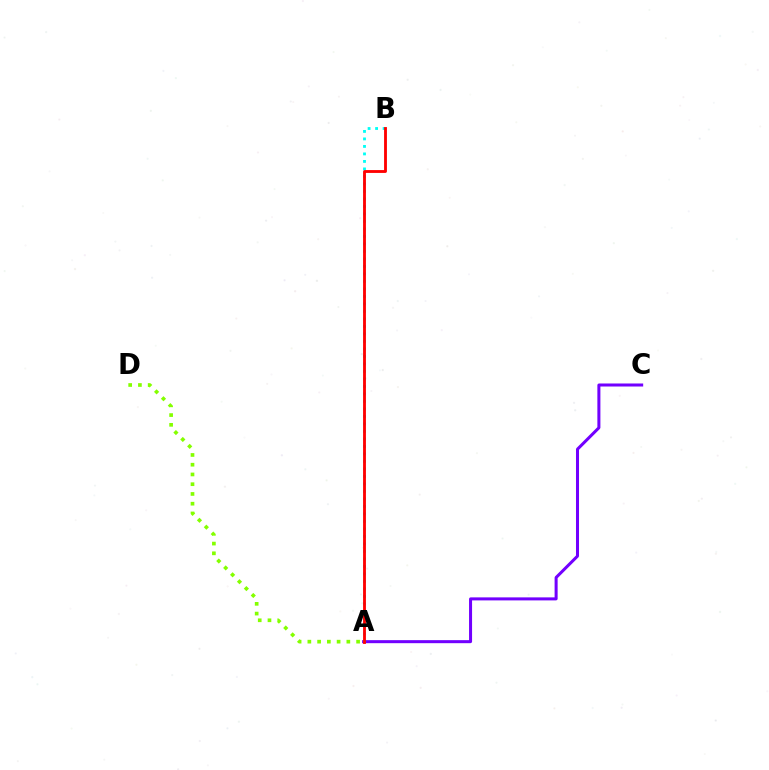{('A', 'C'): [{'color': '#7200ff', 'line_style': 'solid', 'thickness': 2.18}], ('A', 'B'): [{'color': '#00fff6', 'line_style': 'dotted', 'thickness': 2.04}, {'color': '#ff0000', 'line_style': 'solid', 'thickness': 2.05}], ('A', 'D'): [{'color': '#84ff00', 'line_style': 'dotted', 'thickness': 2.65}]}